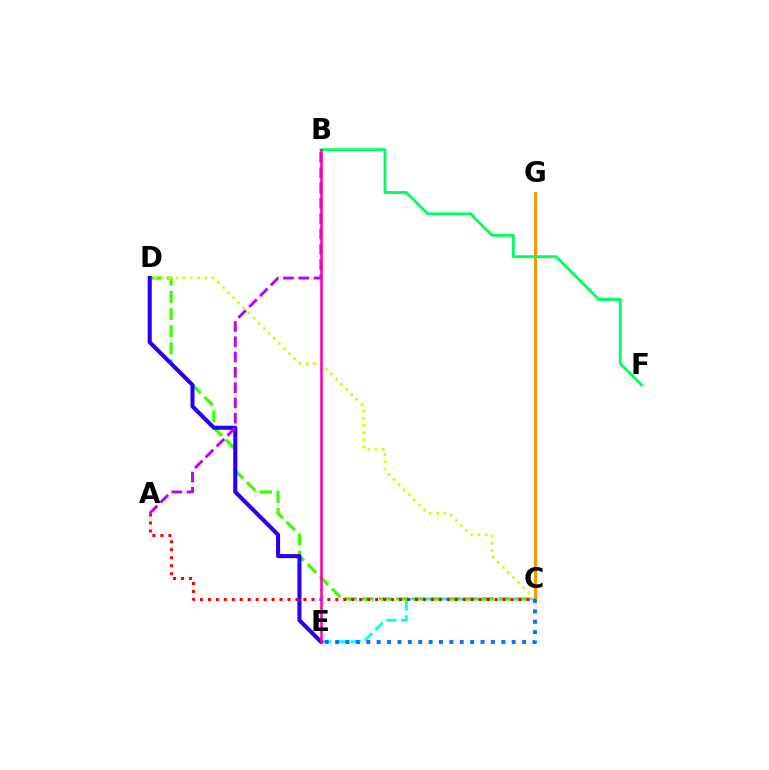{('C', 'G'): [{'color': '#ff9400', 'line_style': 'solid', 'thickness': 2.22}], ('C', 'E'): [{'color': '#00fff6', 'line_style': 'dashed', 'thickness': 2.02}, {'color': '#0074ff', 'line_style': 'dotted', 'thickness': 2.82}], ('C', 'D'): [{'color': '#3dff00', 'line_style': 'dashed', 'thickness': 2.33}, {'color': '#d1ff00', 'line_style': 'dotted', 'thickness': 1.95}], ('D', 'E'): [{'color': '#2500ff', 'line_style': 'solid', 'thickness': 2.92}], ('B', 'F'): [{'color': '#00ff5c', 'line_style': 'solid', 'thickness': 2.05}], ('A', 'C'): [{'color': '#ff0000', 'line_style': 'dotted', 'thickness': 2.16}], ('A', 'B'): [{'color': '#b900ff', 'line_style': 'dashed', 'thickness': 2.08}], ('B', 'E'): [{'color': '#ff00ac', 'line_style': 'solid', 'thickness': 1.84}]}